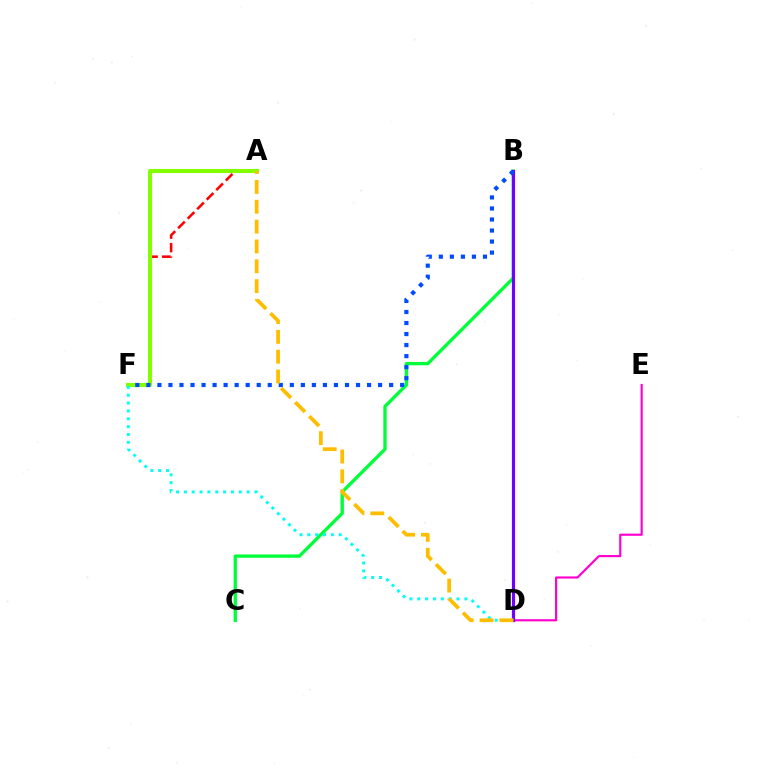{('A', 'F'): [{'color': '#ff0000', 'line_style': 'dashed', 'thickness': 1.83}, {'color': '#84ff00', 'line_style': 'solid', 'thickness': 2.94}], ('D', 'E'): [{'color': '#ff00cf', 'line_style': 'solid', 'thickness': 1.56}], ('B', 'C'): [{'color': '#00ff39', 'line_style': 'solid', 'thickness': 2.41}], ('B', 'D'): [{'color': '#7200ff', 'line_style': 'solid', 'thickness': 2.29}], ('B', 'F'): [{'color': '#004bff', 'line_style': 'dotted', 'thickness': 3.0}], ('D', 'F'): [{'color': '#00fff6', 'line_style': 'dotted', 'thickness': 2.13}], ('A', 'D'): [{'color': '#ffbd00', 'line_style': 'dashed', 'thickness': 2.7}]}